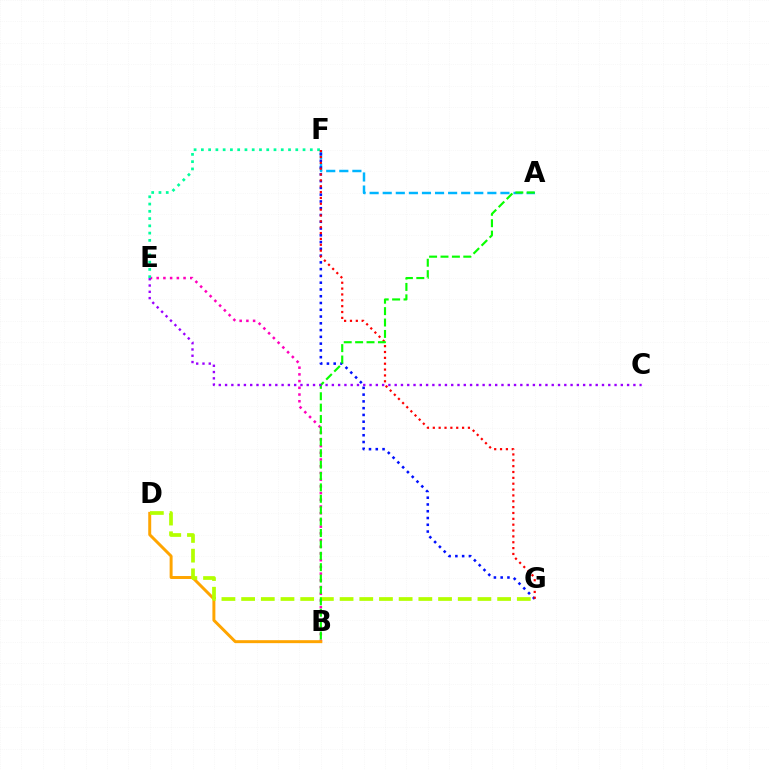{('B', 'E'): [{'color': '#ff00bd', 'line_style': 'dotted', 'thickness': 1.82}], ('A', 'F'): [{'color': '#00b5ff', 'line_style': 'dashed', 'thickness': 1.78}], ('B', 'D'): [{'color': '#ffa500', 'line_style': 'solid', 'thickness': 2.13}], ('F', 'G'): [{'color': '#0010ff', 'line_style': 'dotted', 'thickness': 1.84}, {'color': '#ff0000', 'line_style': 'dotted', 'thickness': 1.59}], ('E', 'F'): [{'color': '#00ff9d', 'line_style': 'dotted', 'thickness': 1.97}], ('D', 'G'): [{'color': '#b3ff00', 'line_style': 'dashed', 'thickness': 2.68}], ('A', 'B'): [{'color': '#08ff00', 'line_style': 'dashed', 'thickness': 1.55}], ('C', 'E'): [{'color': '#9b00ff', 'line_style': 'dotted', 'thickness': 1.71}]}